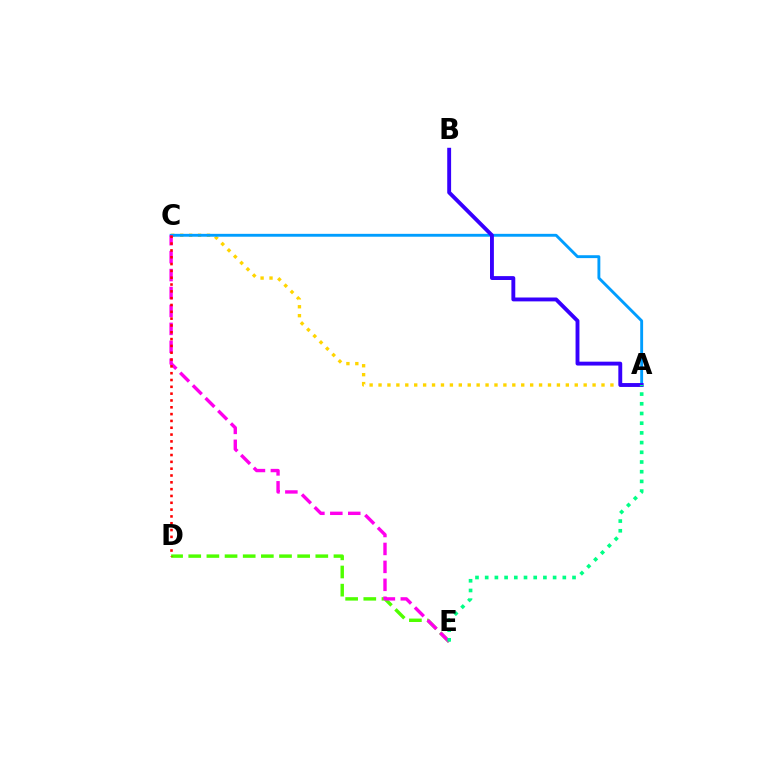{('D', 'E'): [{'color': '#4fff00', 'line_style': 'dashed', 'thickness': 2.47}], ('A', 'C'): [{'color': '#ffd500', 'line_style': 'dotted', 'thickness': 2.42}, {'color': '#009eff', 'line_style': 'solid', 'thickness': 2.07}], ('C', 'E'): [{'color': '#ff00ed', 'line_style': 'dashed', 'thickness': 2.44}], ('A', 'B'): [{'color': '#3700ff', 'line_style': 'solid', 'thickness': 2.79}], ('C', 'D'): [{'color': '#ff0000', 'line_style': 'dotted', 'thickness': 1.85}], ('A', 'E'): [{'color': '#00ff86', 'line_style': 'dotted', 'thickness': 2.64}]}